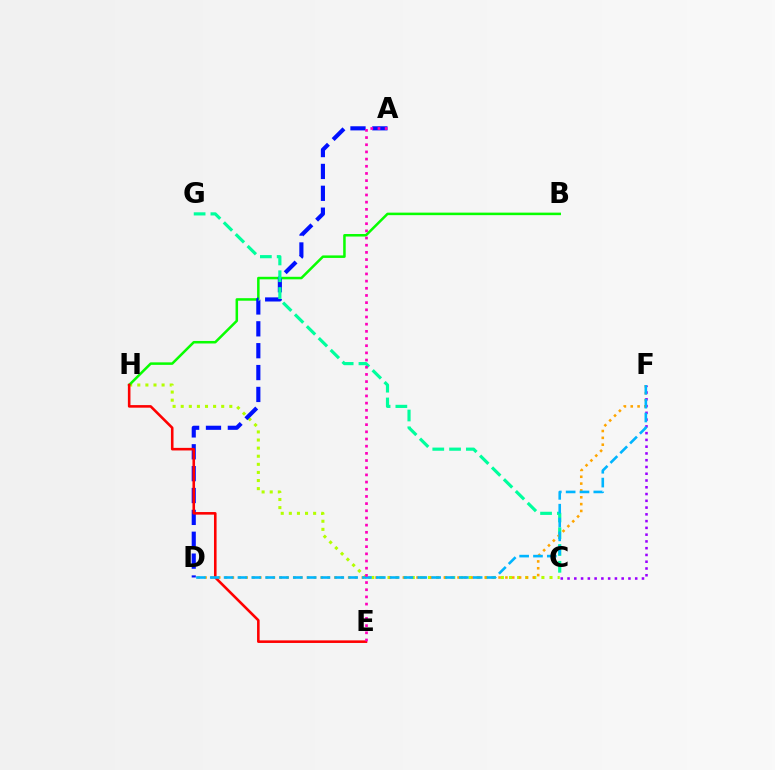{('C', 'H'): [{'color': '#b3ff00', 'line_style': 'dotted', 'thickness': 2.2}], ('B', 'H'): [{'color': '#08ff00', 'line_style': 'solid', 'thickness': 1.81}], ('A', 'D'): [{'color': '#0010ff', 'line_style': 'dashed', 'thickness': 2.97}], ('C', 'G'): [{'color': '#00ff9d', 'line_style': 'dashed', 'thickness': 2.28}], ('E', 'H'): [{'color': '#ff0000', 'line_style': 'solid', 'thickness': 1.86}], ('D', 'F'): [{'color': '#ffa500', 'line_style': 'dotted', 'thickness': 1.86}, {'color': '#00b5ff', 'line_style': 'dashed', 'thickness': 1.88}], ('C', 'F'): [{'color': '#9b00ff', 'line_style': 'dotted', 'thickness': 1.84}], ('A', 'E'): [{'color': '#ff00bd', 'line_style': 'dotted', 'thickness': 1.95}]}